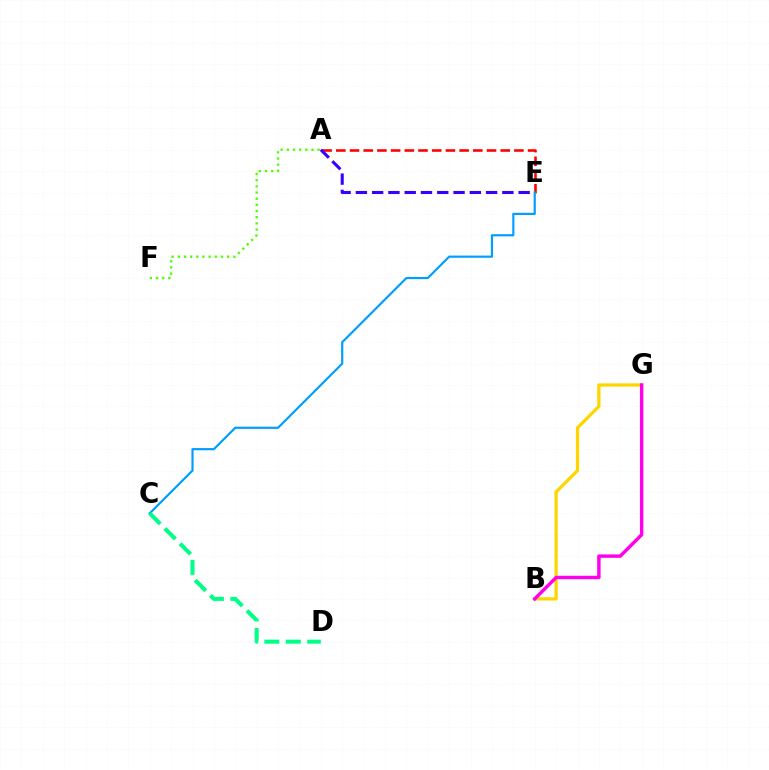{('B', 'G'): [{'color': '#ffd500', 'line_style': 'solid', 'thickness': 2.34}, {'color': '#ff00ed', 'line_style': 'solid', 'thickness': 2.47}], ('A', 'E'): [{'color': '#ff0000', 'line_style': 'dashed', 'thickness': 1.86}, {'color': '#3700ff', 'line_style': 'dashed', 'thickness': 2.21}], ('C', 'E'): [{'color': '#009eff', 'line_style': 'solid', 'thickness': 1.57}], ('A', 'F'): [{'color': '#4fff00', 'line_style': 'dotted', 'thickness': 1.67}], ('C', 'D'): [{'color': '#00ff86', 'line_style': 'dashed', 'thickness': 2.91}]}